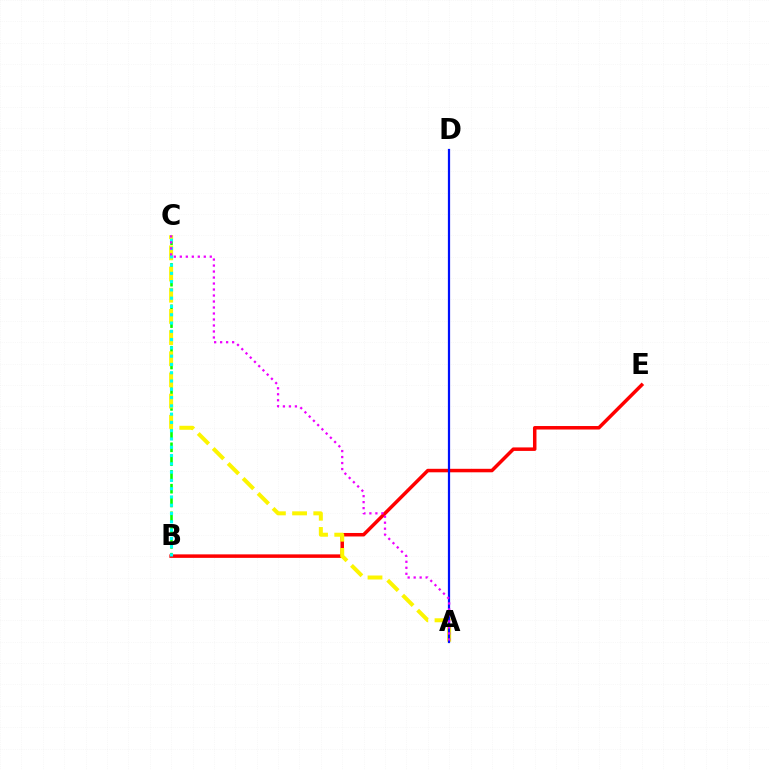{('B', 'C'): [{'color': '#08ff00', 'line_style': 'dashed', 'thickness': 1.87}, {'color': '#00fff6', 'line_style': 'dotted', 'thickness': 2.25}], ('B', 'E'): [{'color': '#ff0000', 'line_style': 'solid', 'thickness': 2.52}], ('A', 'C'): [{'color': '#fcf500', 'line_style': 'dashed', 'thickness': 2.88}, {'color': '#ee00ff', 'line_style': 'dotted', 'thickness': 1.63}], ('A', 'D'): [{'color': '#0010ff', 'line_style': 'solid', 'thickness': 1.6}]}